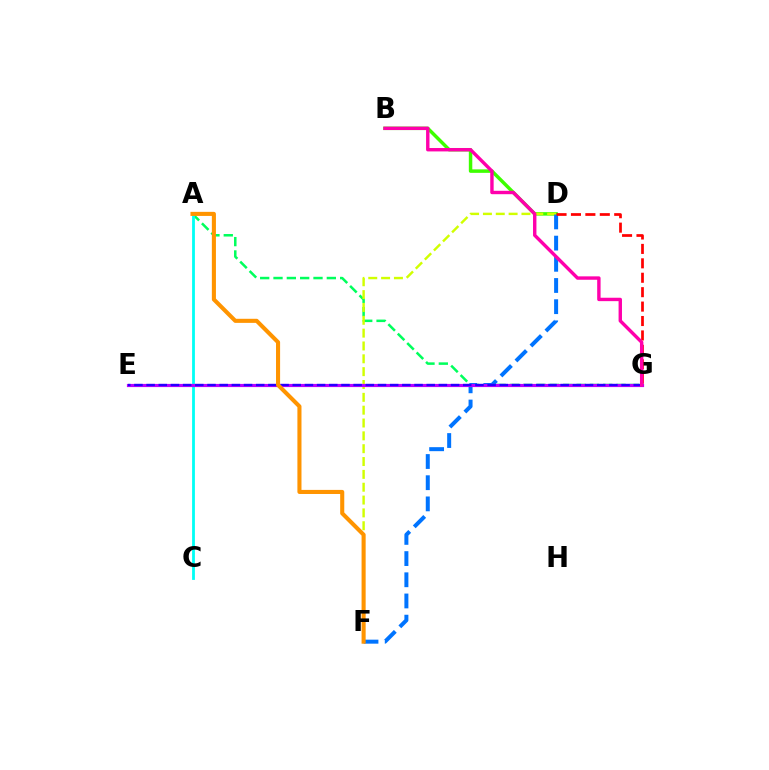{('A', 'G'): [{'color': '#00ff5c', 'line_style': 'dashed', 'thickness': 1.81}], ('B', 'D'): [{'color': '#3dff00', 'line_style': 'solid', 'thickness': 2.5}], ('D', 'F'): [{'color': '#d1ff00', 'line_style': 'dashed', 'thickness': 1.74}, {'color': '#0074ff', 'line_style': 'dashed', 'thickness': 2.88}], ('A', 'C'): [{'color': '#00fff6', 'line_style': 'solid', 'thickness': 2.01}], ('D', 'G'): [{'color': '#ff0000', 'line_style': 'dashed', 'thickness': 1.96}], ('E', 'G'): [{'color': '#b900ff', 'line_style': 'solid', 'thickness': 2.28}, {'color': '#2500ff', 'line_style': 'dashed', 'thickness': 1.65}], ('B', 'G'): [{'color': '#ff00ac', 'line_style': 'solid', 'thickness': 2.45}], ('A', 'F'): [{'color': '#ff9400', 'line_style': 'solid', 'thickness': 2.94}]}